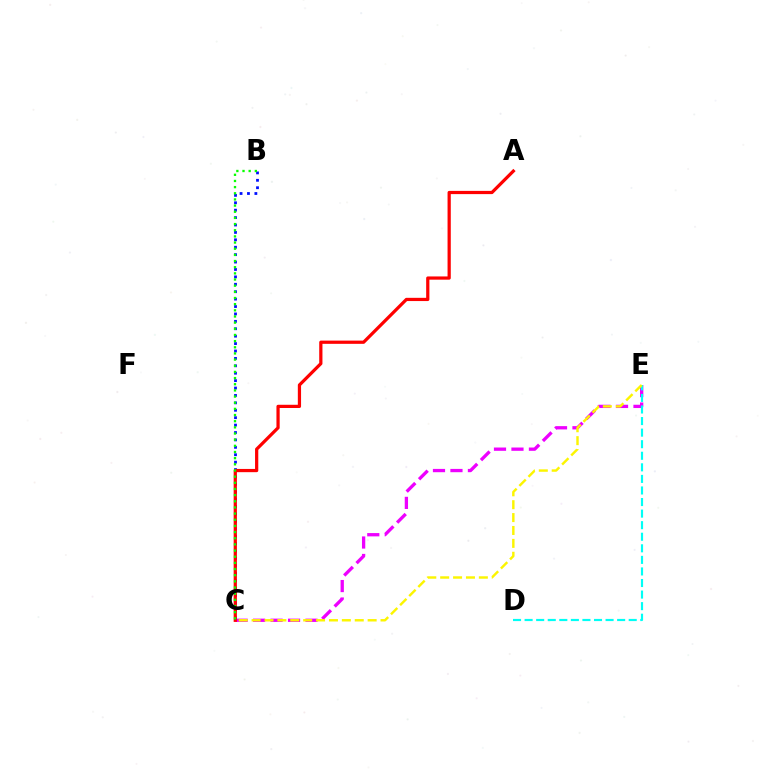{('C', 'E'): [{'color': '#ee00ff', 'line_style': 'dashed', 'thickness': 2.37}, {'color': '#fcf500', 'line_style': 'dashed', 'thickness': 1.75}], ('B', 'C'): [{'color': '#0010ff', 'line_style': 'dotted', 'thickness': 2.01}, {'color': '#08ff00', 'line_style': 'dotted', 'thickness': 1.67}], ('A', 'C'): [{'color': '#ff0000', 'line_style': 'solid', 'thickness': 2.33}], ('D', 'E'): [{'color': '#00fff6', 'line_style': 'dashed', 'thickness': 1.57}]}